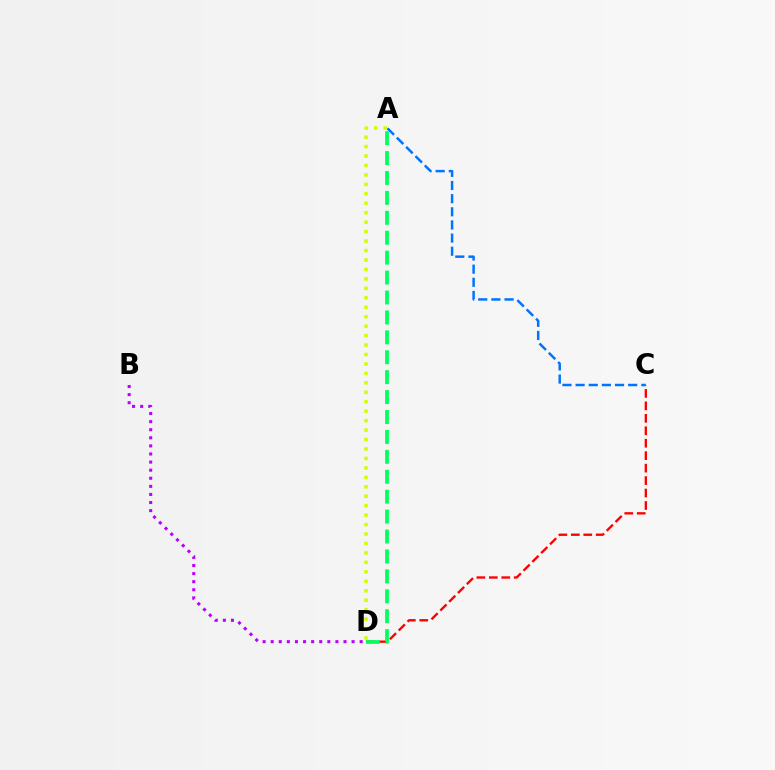{('C', 'D'): [{'color': '#ff0000', 'line_style': 'dashed', 'thickness': 1.69}], ('B', 'D'): [{'color': '#b900ff', 'line_style': 'dotted', 'thickness': 2.2}], ('A', 'C'): [{'color': '#0074ff', 'line_style': 'dashed', 'thickness': 1.79}], ('A', 'D'): [{'color': '#00ff5c', 'line_style': 'dashed', 'thickness': 2.71}, {'color': '#d1ff00', 'line_style': 'dotted', 'thickness': 2.57}]}